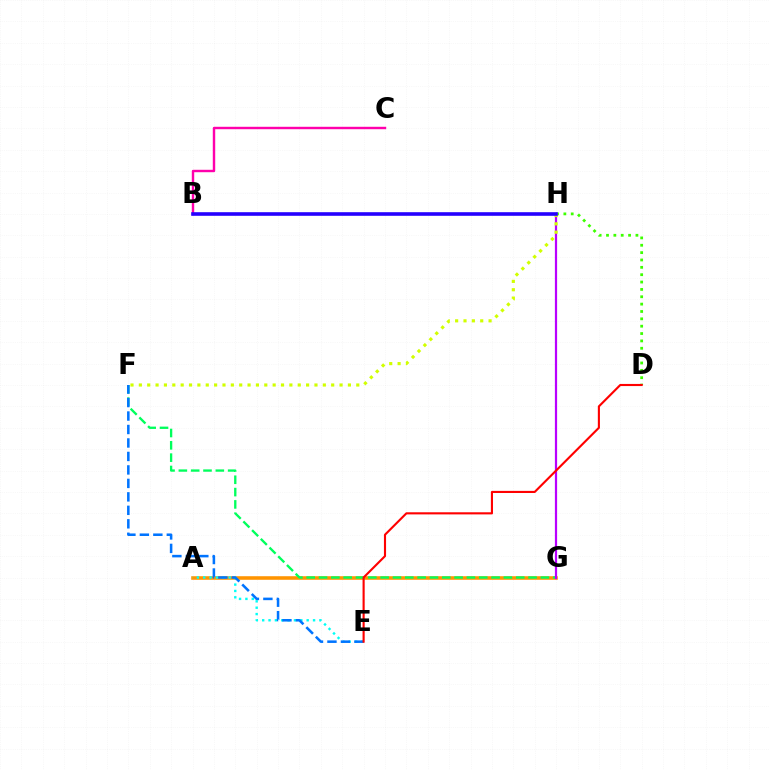{('D', 'H'): [{'color': '#3dff00', 'line_style': 'dotted', 'thickness': 2.0}], ('A', 'G'): [{'color': '#ff9400', 'line_style': 'solid', 'thickness': 2.57}], ('A', 'E'): [{'color': '#00fff6', 'line_style': 'dotted', 'thickness': 1.73}], ('F', 'G'): [{'color': '#00ff5c', 'line_style': 'dashed', 'thickness': 1.67}], ('G', 'H'): [{'color': '#b900ff', 'line_style': 'solid', 'thickness': 1.6}], ('E', 'F'): [{'color': '#0074ff', 'line_style': 'dashed', 'thickness': 1.83}], ('F', 'H'): [{'color': '#d1ff00', 'line_style': 'dotted', 'thickness': 2.27}], ('D', 'E'): [{'color': '#ff0000', 'line_style': 'solid', 'thickness': 1.53}], ('B', 'C'): [{'color': '#ff00ac', 'line_style': 'solid', 'thickness': 1.75}], ('B', 'H'): [{'color': '#2500ff', 'line_style': 'solid', 'thickness': 2.6}]}